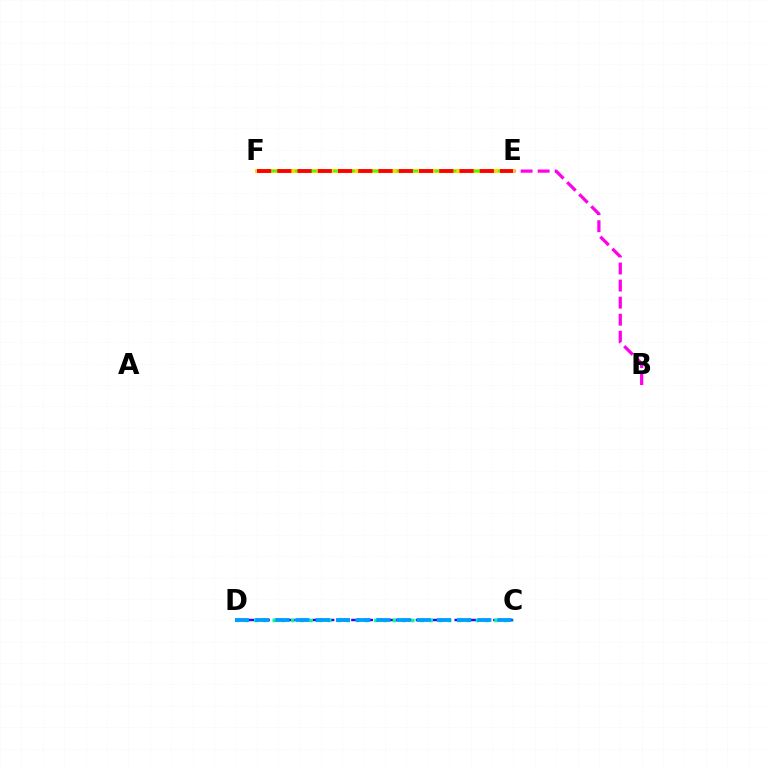{('B', 'E'): [{'color': '#ff00ed', 'line_style': 'dashed', 'thickness': 2.32}], ('C', 'D'): [{'color': '#3700ff', 'line_style': 'dashed', 'thickness': 1.75}, {'color': '#00ff86', 'line_style': 'dotted', 'thickness': 2.51}, {'color': '#009eff', 'line_style': 'dashed', 'thickness': 2.74}], ('E', 'F'): [{'color': '#ffd500', 'line_style': 'solid', 'thickness': 2.82}, {'color': '#4fff00', 'line_style': 'dashed', 'thickness': 1.72}, {'color': '#ff0000', 'line_style': 'dashed', 'thickness': 2.75}]}